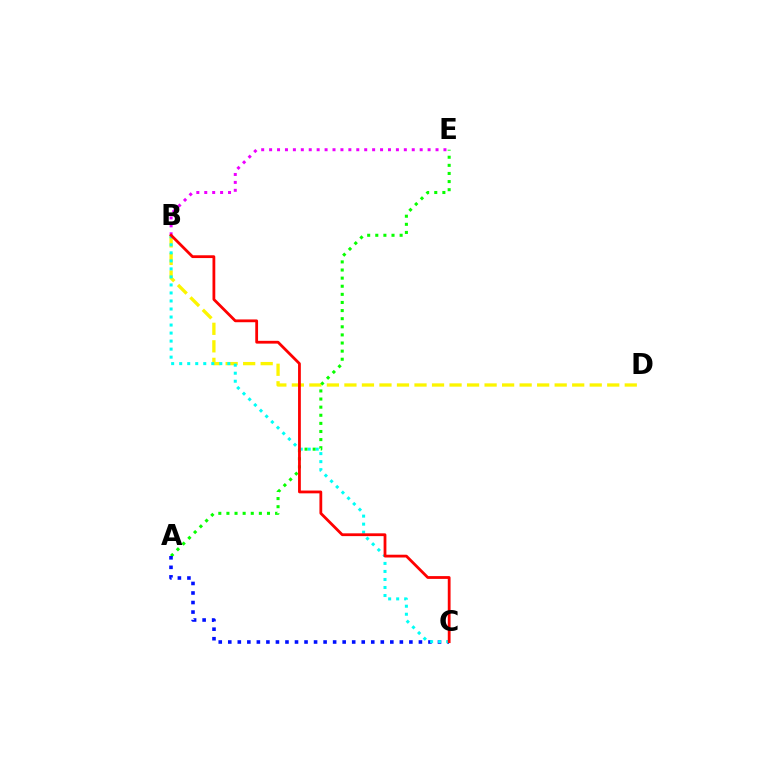{('B', 'D'): [{'color': '#fcf500', 'line_style': 'dashed', 'thickness': 2.38}], ('A', 'E'): [{'color': '#08ff00', 'line_style': 'dotted', 'thickness': 2.2}], ('A', 'C'): [{'color': '#0010ff', 'line_style': 'dotted', 'thickness': 2.59}], ('B', 'C'): [{'color': '#00fff6', 'line_style': 'dotted', 'thickness': 2.18}, {'color': '#ff0000', 'line_style': 'solid', 'thickness': 2.01}], ('B', 'E'): [{'color': '#ee00ff', 'line_style': 'dotted', 'thickness': 2.15}]}